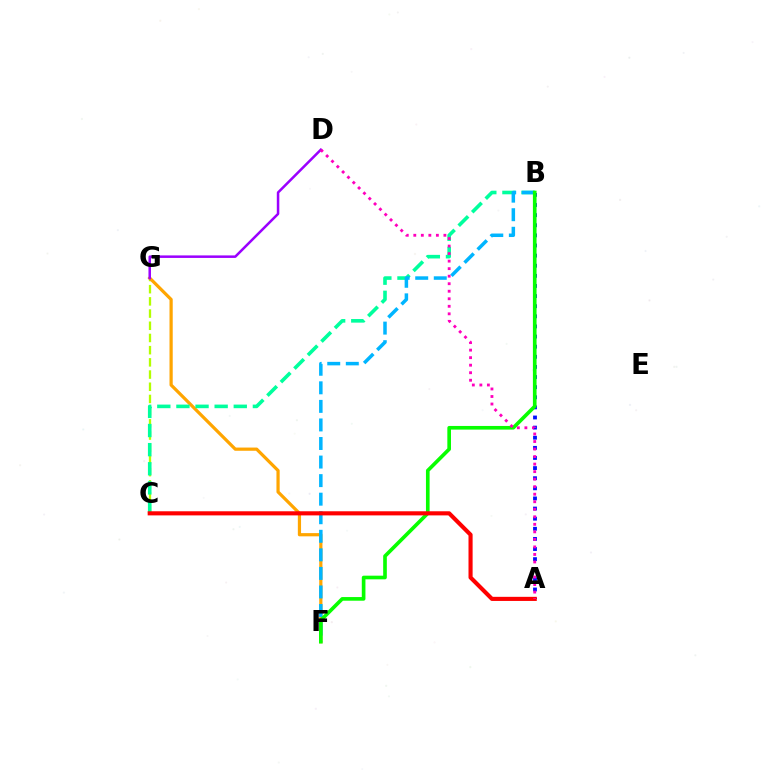{('C', 'G'): [{'color': '#b3ff00', 'line_style': 'dashed', 'thickness': 1.66}], ('F', 'G'): [{'color': '#ffa500', 'line_style': 'solid', 'thickness': 2.31}], ('B', 'C'): [{'color': '#00ff9d', 'line_style': 'dashed', 'thickness': 2.6}], ('D', 'G'): [{'color': '#9b00ff', 'line_style': 'solid', 'thickness': 1.81}], ('A', 'B'): [{'color': '#0010ff', 'line_style': 'dotted', 'thickness': 2.75}], ('B', 'F'): [{'color': '#00b5ff', 'line_style': 'dashed', 'thickness': 2.52}, {'color': '#08ff00', 'line_style': 'solid', 'thickness': 2.63}], ('A', 'C'): [{'color': '#ff0000', 'line_style': 'solid', 'thickness': 2.96}], ('A', 'D'): [{'color': '#ff00bd', 'line_style': 'dotted', 'thickness': 2.05}]}